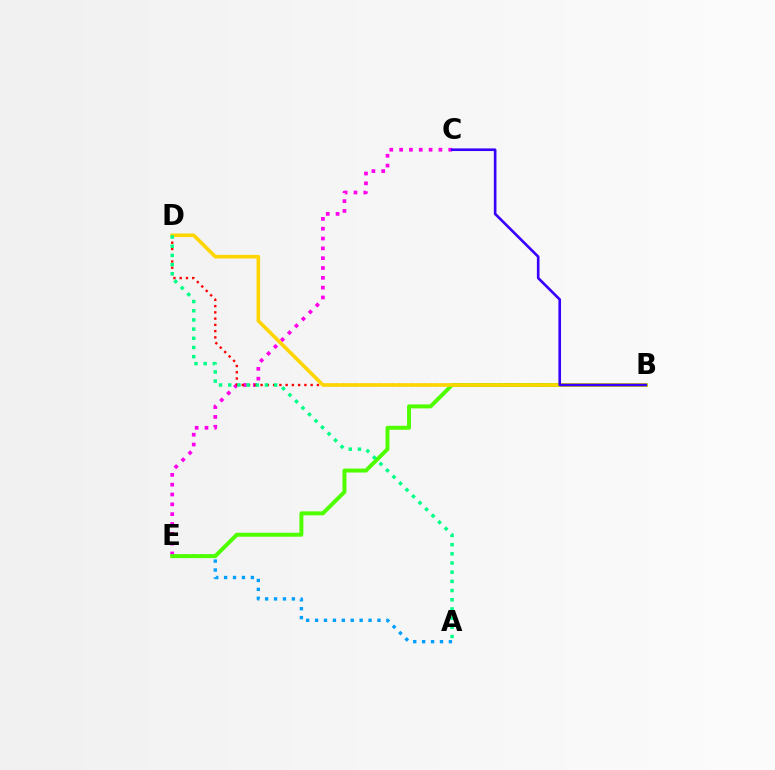{('C', 'E'): [{'color': '#ff00ed', 'line_style': 'dotted', 'thickness': 2.67}], ('A', 'E'): [{'color': '#009eff', 'line_style': 'dotted', 'thickness': 2.42}], ('B', 'E'): [{'color': '#4fff00', 'line_style': 'solid', 'thickness': 2.85}], ('B', 'D'): [{'color': '#ff0000', 'line_style': 'dotted', 'thickness': 1.7}, {'color': '#ffd500', 'line_style': 'solid', 'thickness': 2.59}], ('B', 'C'): [{'color': '#3700ff', 'line_style': 'solid', 'thickness': 1.89}], ('A', 'D'): [{'color': '#00ff86', 'line_style': 'dotted', 'thickness': 2.5}]}